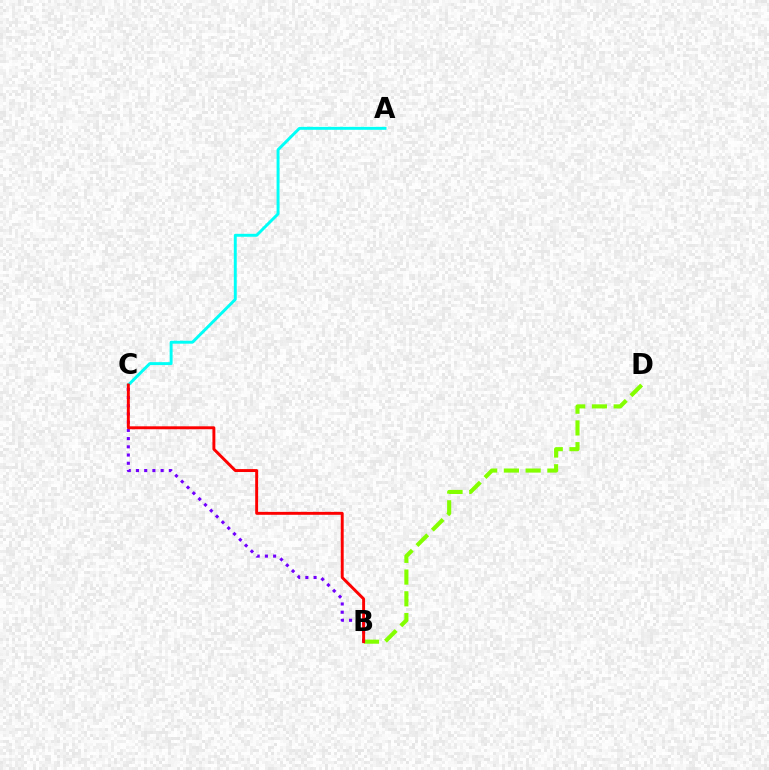{('B', 'C'): [{'color': '#7200ff', 'line_style': 'dotted', 'thickness': 2.23}, {'color': '#ff0000', 'line_style': 'solid', 'thickness': 2.11}], ('B', 'D'): [{'color': '#84ff00', 'line_style': 'dashed', 'thickness': 2.95}], ('A', 'C'): [{'color': '#00fff6', 'line_style': 'solid', 'thickness': 2.11}]}